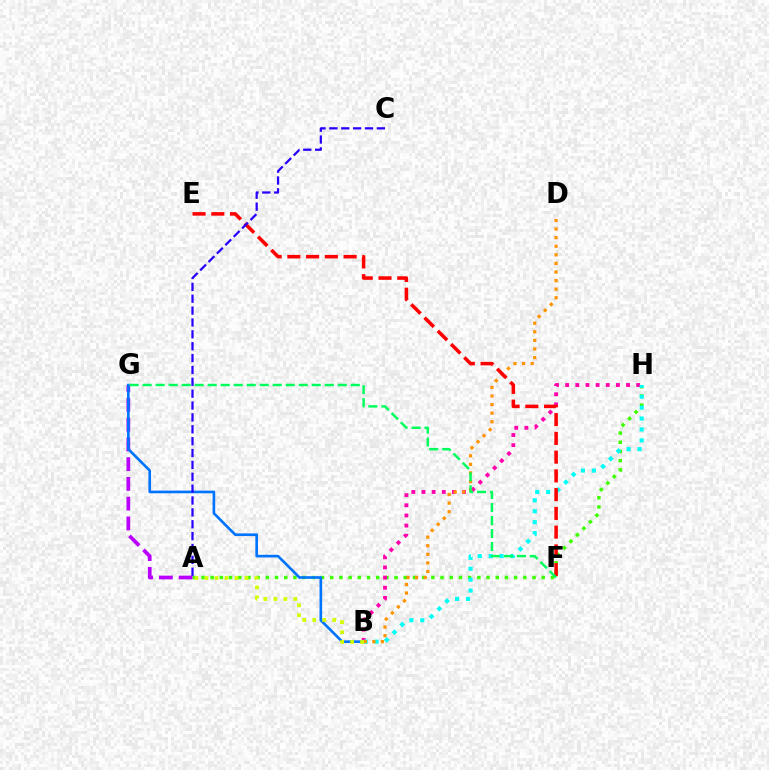{('A', 'H'): [{'color': '#3dff00', 'line_style': 'dotted', 'thickness': 2.5}], ('A', 'G'): [{'color': '#b900ff', 'line_style': 'dashed', 'thickness': 2.68}], ('B', 'H'): [{'color': '#ff00ac', 'line_style': 'dotted', 'thickness': 2.76}, {'color': '#00fff6', 'line_style': 'dotted', 'thickness': 2.96}], ('B', 'G'): [{'color': '#0074ff', 'line_style': 'solid', 'thickness': 1.91}], ('B', 'D'): [{'color': '#ff9400', 'line_style': 'dotted', 'thickness': 2.33}], ('E', 'F'): [{'color': '#ff0000', 'line_style': 'dashed', 'thickness': 2.55}], ('A', 'B'): [{'color': '#d1ff00', 'line_style': 'dotted', 'thickness': 2.71}], ('A', 'C'): [{'color': '#2500ff', 'line_style': 'dashed', 'thickness': 1.61}], ('F', 'G'): [{'color': '#00ff5c', 'line_style': 'dashed', 'thickness': 1.77}]}